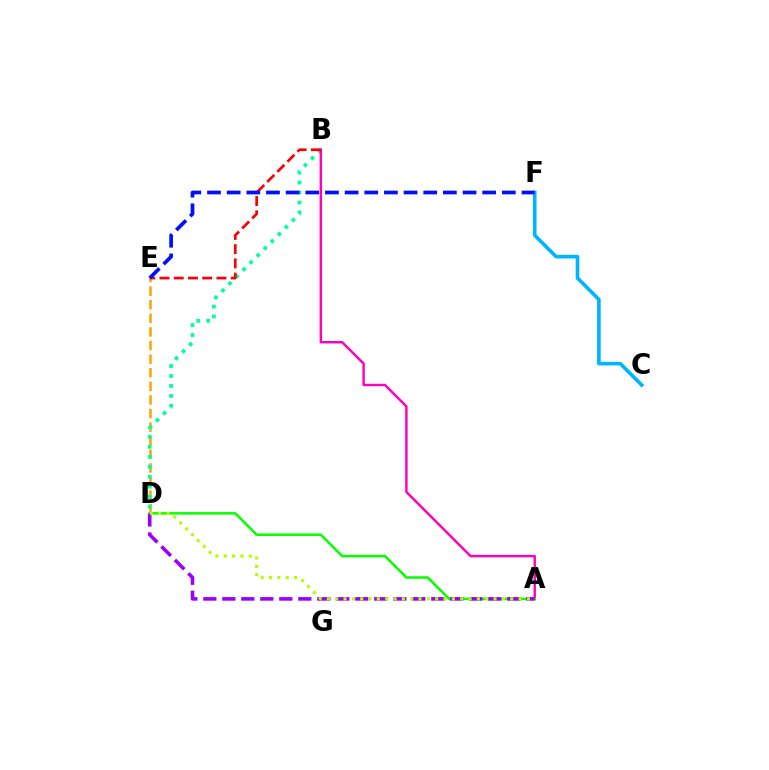{('D', 'E'): [{'color': '#ffa500', 'line_style': 'dashed', 'thickness': 1.85}], ('B', 'D'): [{'color': '#00ff9d', 'line_style': 'dotted', 'thickness': 2.71}], ('C', 'F'): [{'color': '#00b5ff', 'line_style': 'solid', 'thickness': 2.62}], ('A', 'B'): [{'color': '#ff00bd', 'line_style': 'solid', 'thickness': 1.76}], ('A', 'D'): [{'color': '#08ff00', 'line_style': 'solid', 'thickness': 1.82}, {'color': '#9b00ff', 'line_style': 'dashed', 'thickness': 2.58}, {'color': '#b3ff00', 'line_style': 'dotted', 'thickness': 2.26}], ('B', 'E'): [{'color': '#ff0000', 'line_style': 'dashed', 'thickness': 1.93}], ('E', 'F'): [{'color': '#0010ff', 'line_style': 'dashed', 'thickness': 2.67}]}